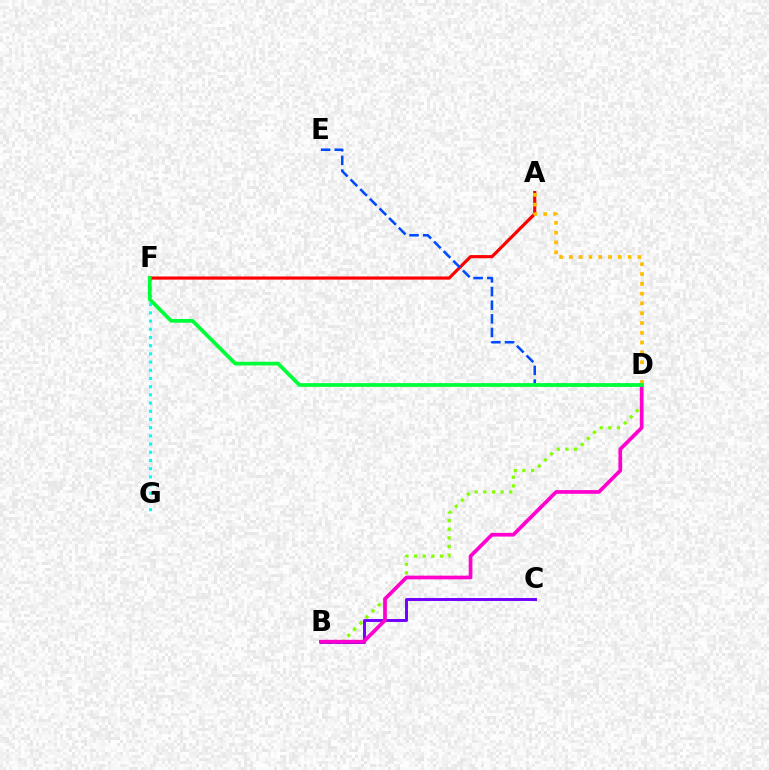{('F', 'G'): [{'color': '#00fff6', 'line_style': 'dotted', 'thickness': 2.23}], ('B', 'C'): [{'color': '#7200ff', 'line_style': 'solid', 'thickness': 2.12}], ('A', 'F'): [{'color': '#ff0000', 'line_style': 'solid', 'thickness': 2.27}], ('B', 'D'): [{'color': '#84ff00', 'line_style': 'dotted', 'thickness': 2.35}, {'color': '#ff00cf', 'line_style': 'solid', 'thickness': 2.67}], ('D', 'E'): [{'color': '#004bff', 'line_style': 'dashed', 'thickness': 1.85}], ('A', 'D'): [{'color': '#ffbd00', 'line_style': 'dotted', 'thickness': 2.66}], ('D', 'F'): [{'color': '#00ff39', 'line_style': 'solid', 'thickness': 2.7}]}